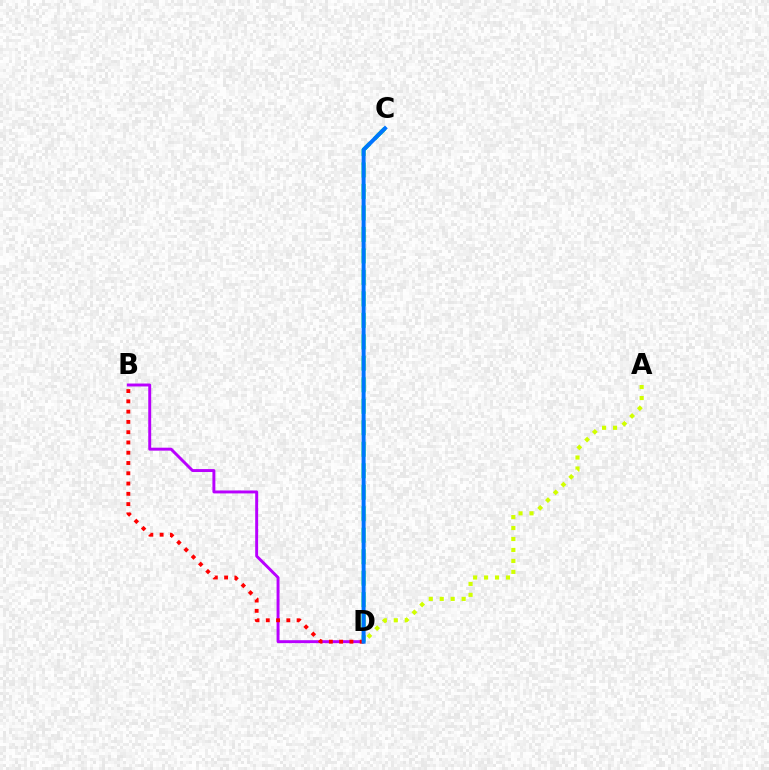{('B', 'D'): [{'color': '#b900ff', 'line_style': 'solid', 'thickness': 2.11}, {'color': '#ff0000', 'line_style': 'dotted', 'thickness': 2.79}], ('A', 'D'): [{'color': '#d1ff00', 'line_style': 'dotted', 'thickness': 2.98}], ('C', 'D'): [{'color': '#00ff5c', 'line_style': 'dashed', 'thickness': 2.92}, {'color': '#0074ff', 'line_style': 'solid', 'thickness': 2.85}]}